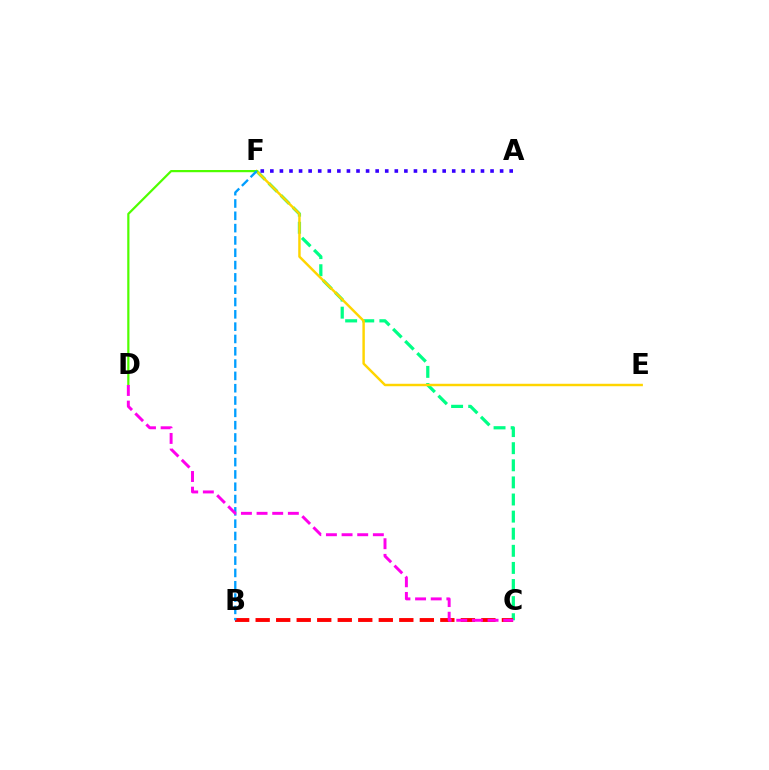{('C', 'F'): [{'color': '#00ff86', 'line_style': 'dashed', 'thickness': 2.32}], ('E', 'F'): [{'color': '#ffd500', 'line_style': 'solid', 'thickness': 1.76}], ('B', 'C'): [{'color': '#ff0000', 'line_style': 'dashed', 'thickness': 2.79}], ('A', 'F'): [{'color': '#3700ff', 'line_style': 'dotted', 'thickness': 2.6}], ('D', 'F'): [{'color': '#4fff00', 'line_style': 'solid', 'thickness': 1.59}], ('B', 'F'): [{'color': '#009eff', 'line_style': 'dashed', 'thickness': 1.67}], ('C', 'D'): [{'color': '#ff00ed', 'line_style': 'dashed', 'thickness': 2.13}]}